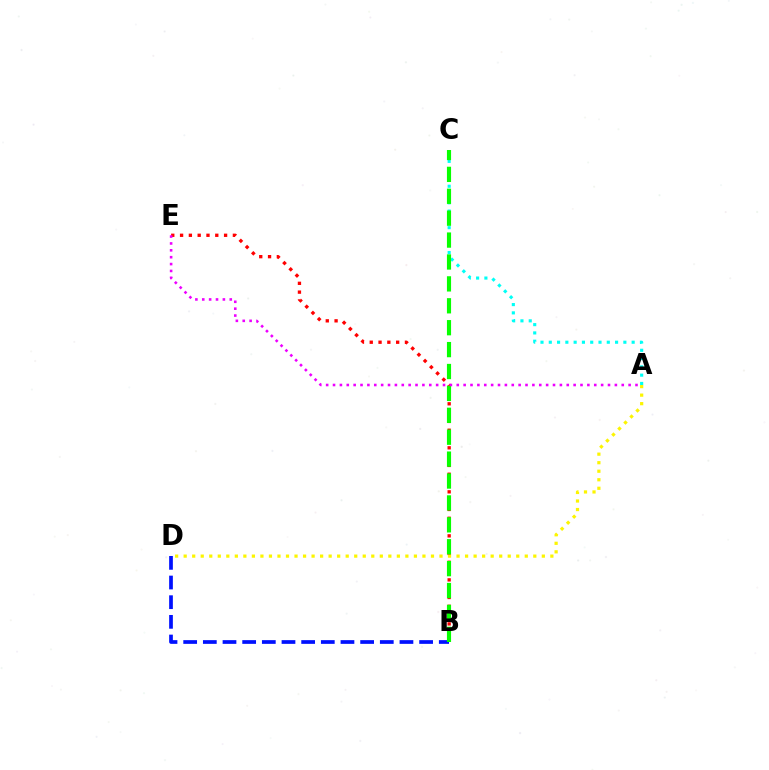{('B', 'E'): [{'color': '#ff0000', 'line_style': 'dotted', 'thickness': 2.39}], ('A', 'C'): [{'color': '#00fff6', 'line_style': 'dotted', 'thickness': 2.25}], ('B', 'D'): [{'color': '#0010ff', 'line_style': 'dashed', 'thickness': 2.67}], ('A', 'D'): [{'color': '#fcf500', 'line_style': 'dotted', 'thickness': 2.32}], ('B', 'C'): [{'color': '#08ff00', 'line_style': 'dashed', 'thickness': 2.98}], ('A', 'E'): [{'color': '#ee00ff', 'line_style': 'dotted', 'thickness': 1.87}]}